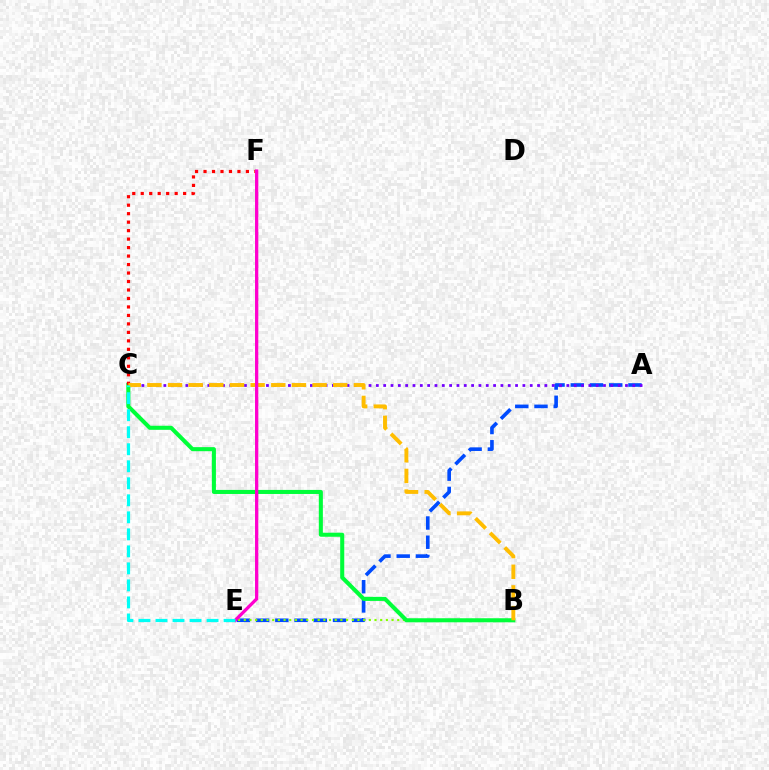{('A', 'E'): [{'color': '#004bff', 'line_style': 'dashed', 'thickness': 2.61}], ('B', 'E'): [{'color': '#84ff00', 'line_style': 'dotted', 'thickness': 1.54}], ('A', 'C'): [{'color': '#7200ff', 'line_style': 'dotted', 'thickness': 1.99}], ('B', 'C'): [{'color': '#00ff39', 'line_style': 'solid', 'thickness': 2.92}, {'color': '#ffbd00', 'line_style': 'dashed', 'thickness': 2.81}], ('C', 'F'): [{'color': '#ff0000', 'line_style': 'dotted', 'thickness': 2.3}], ('E', 'F'): [{'color': '#ff00cf', 'line_style': 'solid', 'thickness': 2.37}], ('C', 'E'): [{'color': '#00fff6', 'line_style': 'dashed', 'thickness': 2.31}]}